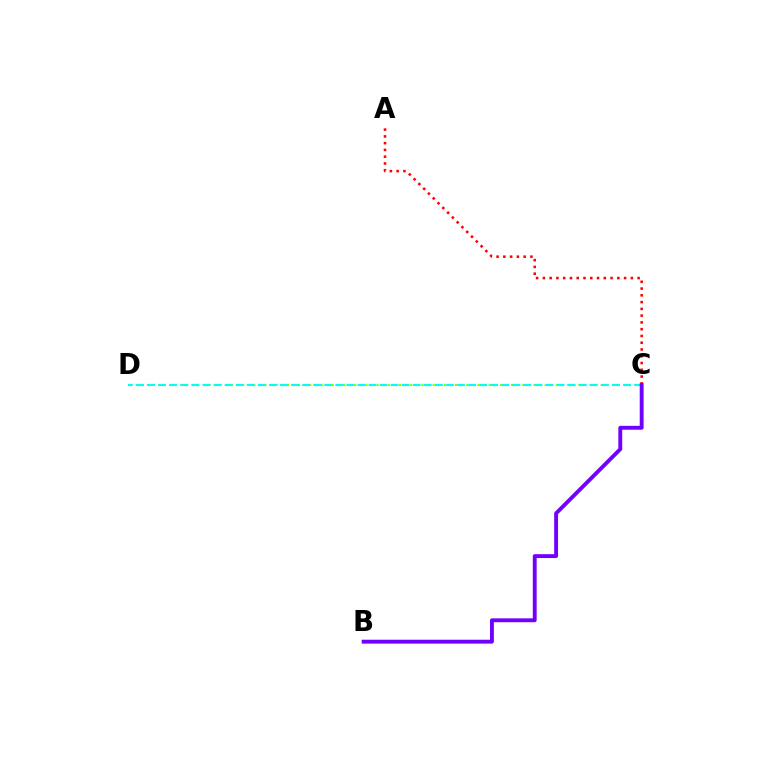{('C', 'D'): [{'color': '#84ff00', 'line_style': 'dotted', 'thickness': 1.52}, {'color': '#00fff6', 'line_style': 'dashed', 'thickness': 1.5}], ('A', 'C'): [{'color': '#ff0000', 'line_style': 'dotted', 'thickness': 1.84}], ('B', 'C'): [{'color': '#7200ff', 'line_style': 'solid', 'thickness': 2.79}]}